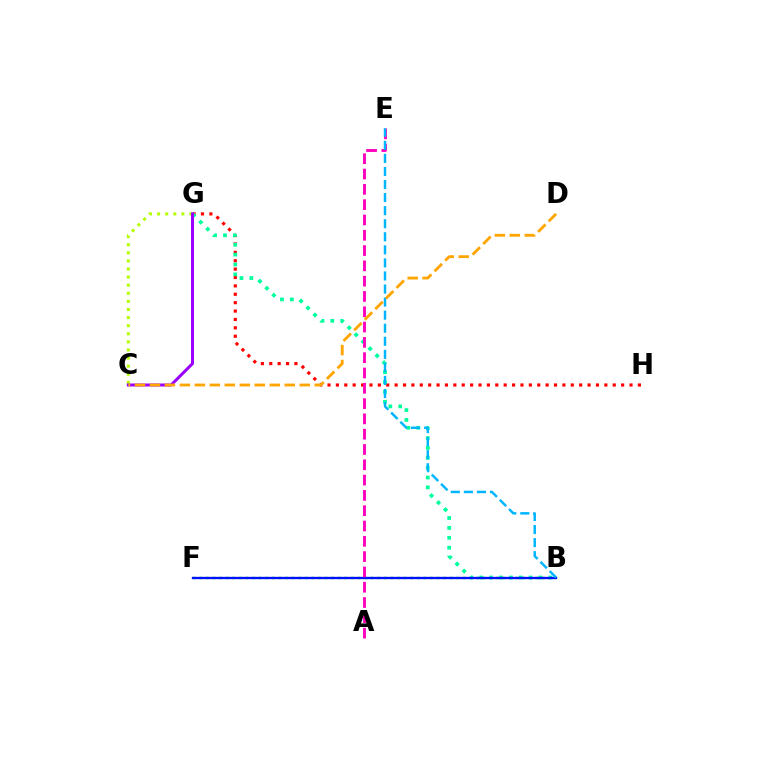{('B', 'F'): [{'color': '#08ff00', 'line_style': 'dotted', 'thickness': 1.79}, {'color': '#0010ff', 'line_style': 'solid', 'thickness': 1.68}], ('C', 'G'): [{'color': '#b3ff00', 'line_style': 'dotted', 'thickness': 2.2}, {'color': '#9b00ff', 'line_style': 'solid', 'thickness': 2.16}], ('G', 'H'): [{'color': '#ff0000', 'line_style': 'dotted', 'thickness': 2.28}], ('B', 'G'): [{'color': '#00ff9d', 'line_style': 'dotted', 'thickness': 2.68}], ('A', 'E'): [{'color': '#ff00bd', 'line_style': 'dashed', 'thickness': 2.08}], ('B', 'E'): [{'color': '#00b5ff', 'line_style': 'dashed', 'thickness': 1.77}], ('C', 'D'): [{'color': '#ffa500', 'line_style': 'dashed', 'thickness': 2.04}]}